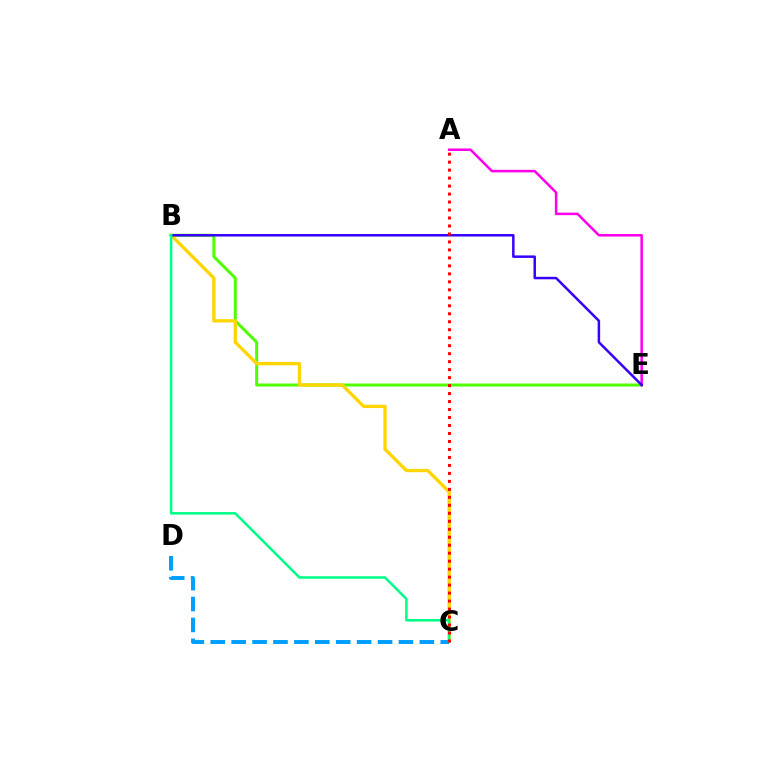{('B', 'E'): [{'color': '#4fff00', 'line_style': 'solid', 'thickness': 2.15}, {'color': '#3700ff', 'line_style': 'solid', 'thickness': 1.79}], ('A', 'E'): [{'color': '#ff00ed', 'line_style': 'solid', 'thickness': 1.82}], ('B', 'C'): [{'color': '#ffd500', 'line_style': 'solid', 'thickness': 2.38}, {'color': '#00ff86', 'line_style': 'solid', 'thickness': 1.82}], ('C', 'D'): [{'color': '#009eff', 'line_style': 'dashed', 'thickness': 2.84}], ('A', 'C'): [{'color': '#ff0000', 'line_style': 'dotted', 'thickness': 2.17}]}